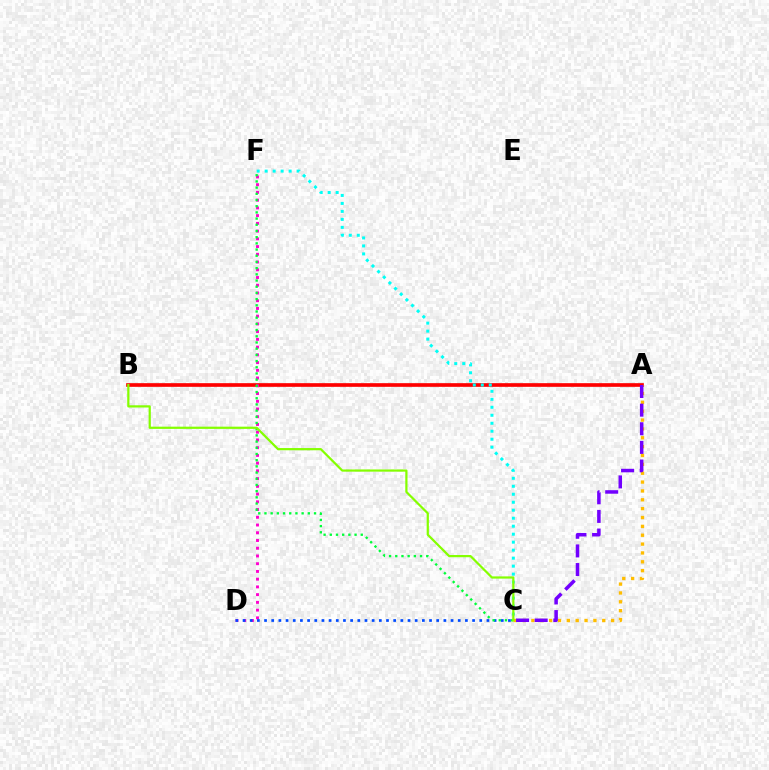{('A', 'B'): [{'color': '#ff0000', 'line_style': 'solid', 'thickness': 2.64}], ('D', 'F'): [{'color': '#ff00cf', 'line_style': 'dotted', 'thickness': 2.1}], ('C', 'D'): [{'color': '#004bff', 'line_style': 'dotted', 'thickness': 1.95}], ('C', 'F'): [{'color': '#00ff39', 'line_style': 'dotted', 'thickness': 1.68}, {'color': '#00fff6', 'line_style': 'dotted', 'thickness': 2.17}], ('A', 'C'): [{'color': '#ffbd00', 'line_style': 'dotted', 'thickness': 2.41}, {'color': '#7200ff', 'line_style': 'dashed', 'thickness': 2.53}], ('B', 'C'): [{'color': '#84ff00', 'line_style': 'solid', 'thickness': 1.6}]}